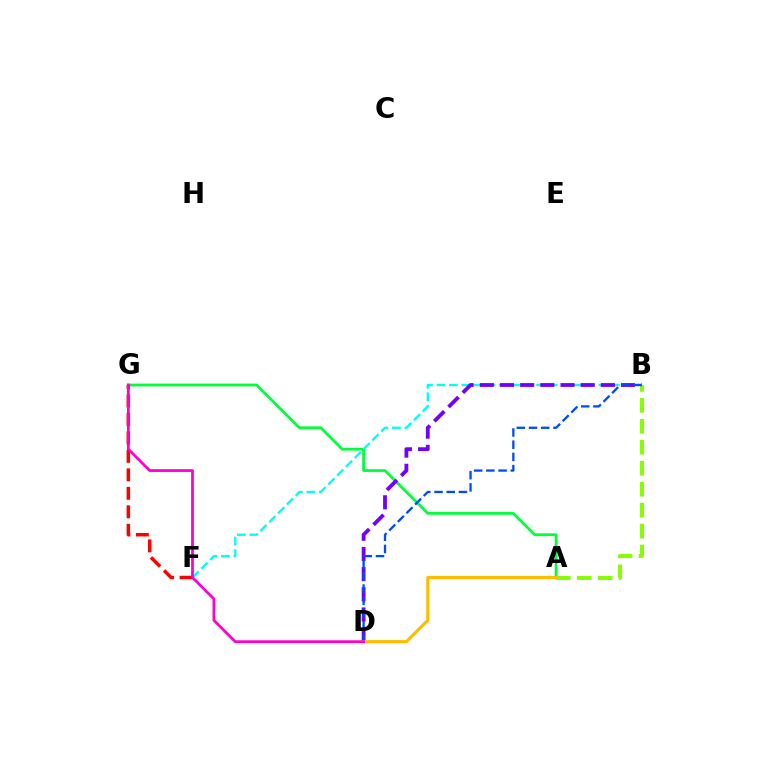{('A', 'G'): [{'color': '#00ff39', 'line_style': 'solid', 'thickness': 2.0}], ('B', 'F'): [{'color': '#00fff6', 'line_style': 'dashed', 'thickness': 1.69}], ('A', 'B'): [{'color': '#84ff00', 'line_style': 'dashed', 'thickness': 2.85}], ('B', 'D'): [{'color': '#7200ff', 'line_style': 'dashed', 'thickness': 2.74}, {'color': '#004bff', 'line_style': 'dashed', 'thickness': 1.66}], ('F', 'G'): [{'color': '#ff0000', 'line_style': 'dashed', 'thickness': 2.51}], ('A', 'D'): [{'color': '#ffbd00', 'line_style': 'solid', 'thickness': 2.27}], ('D', 'G'): [{'color': '#ff00cf', 'line_style': 'solid', 'thickness': 2.0}]}